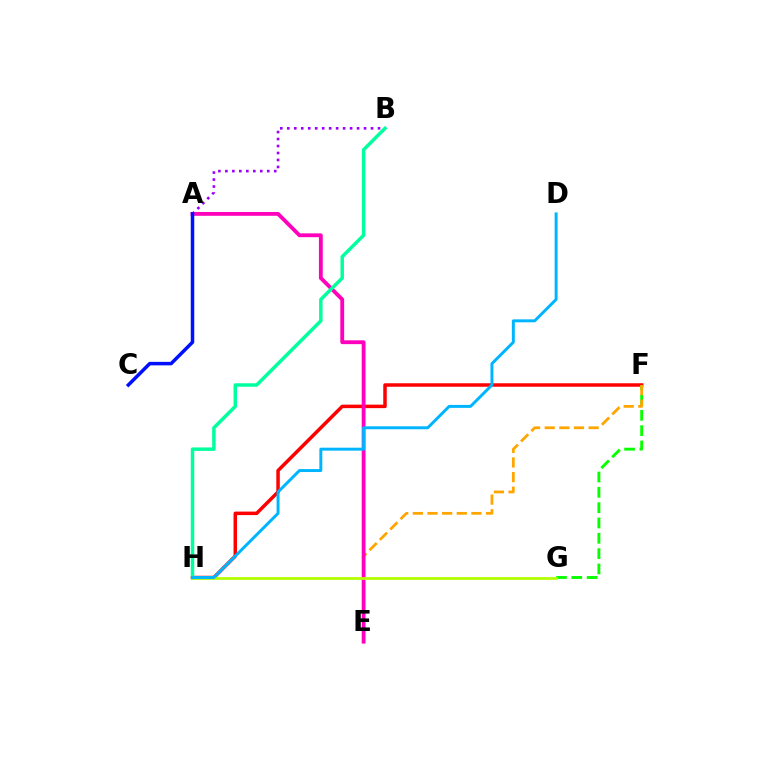{('F', 'H'): [{'color': '#ff0000', 'line_style': 'solid', 'thickness': 2.52}], ('F', 'G'): [{'color': '#08ff00', 'line_style': 'dashed', 'thickness': 2.08}], ('E', 'F'): [{'color': '#ffa500', 'line_style': 'dashed', 'thickness': 1.99}], ('A', 'B'): [{'color': '#9b00ff', 'line_style': 'dotted', 'thickness': 1.9}], ('A', 'E'): [{'color': '#ff00bd', 'line_style': 'solid', 'thickness': 2.75}], ('G', 'H'): [{'color': '#b3ff00', 'line_style': 'solid', 'thickness': 1.98}], ('B', 'H'): [{'color': '#00ff9d', 'line_style': 'solid', 'thickness': 2.49}], ('D', 'H'): [{'color': '#00b5ff', 'line_style': 'solid', 'thickness': 2.13}], ('A', 'C'): [{'color': '#0010ff', 'line_style': 'solid', 'thickness': 2.52}]}